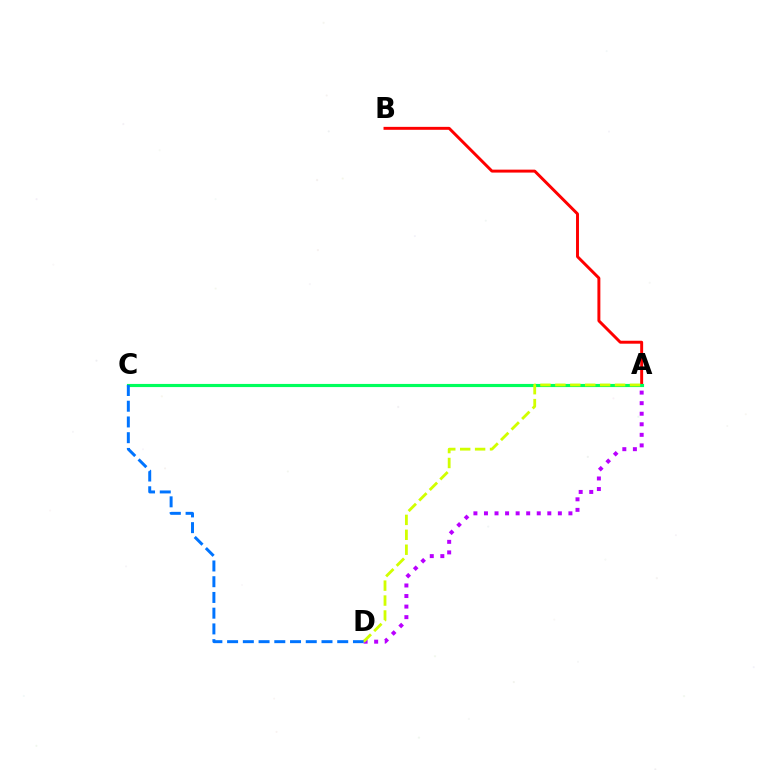{('A', 'D'): [{'color': '#b900ff', 'line_style': 'dotted', 'thickness': 2.87}, {'color': '#d1ff00', 'line_style': 'dashed', 'thickness': 2.03}], ('A', 'B'): [{'color': '#ff0000', 'line_style': 'solid', 'thickness': 2.12}], ('A', 'C'): [{'color': '#00ff5c', 'line_style': 'solid', 'thickness': 2.26}], ('C', 'D'): [{'color': '#0074ff', 'line_style': 'dashed', 'thickness': 2.14}]}